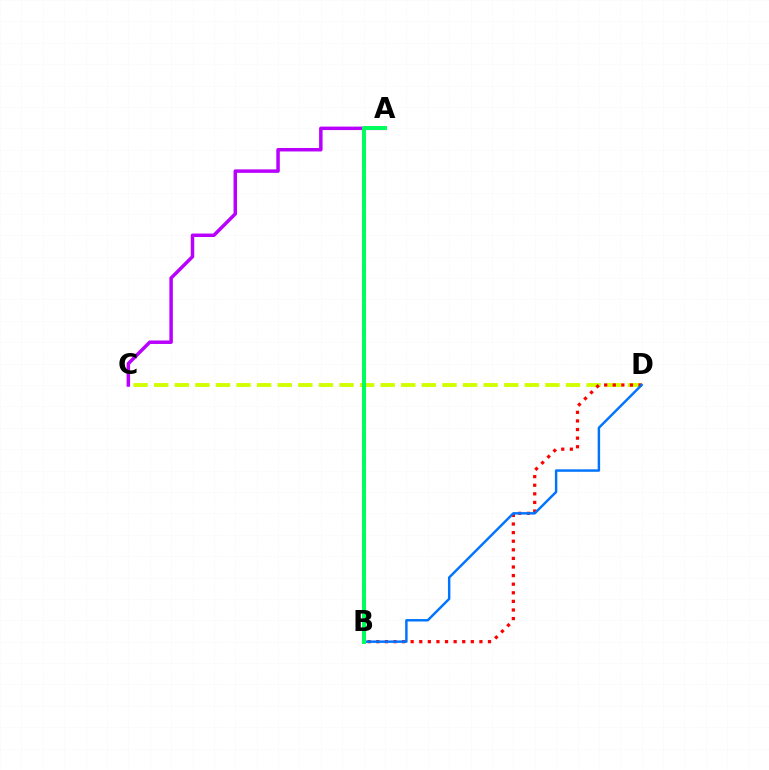{('C', 'D'): [{'color': '#d1ff00', 'line_style': 'dashed', 'thickness': 2.8}], ('B', 'D'): [{'color': '#ff0000', 'line_style': 'dotted', 'thickness': 2.34}, {'color': '#0074ff', 'line_style': 'solid', 'thickness': 1.77}], ('A', 'C'): [{'color': '#b900ff', 'line_style': 'solid', 'thickness': 2.51}], ('A', 'B'): [{'color': '#00ff5c', 'line_style': 'solid', 'thickness': 2.88}]}